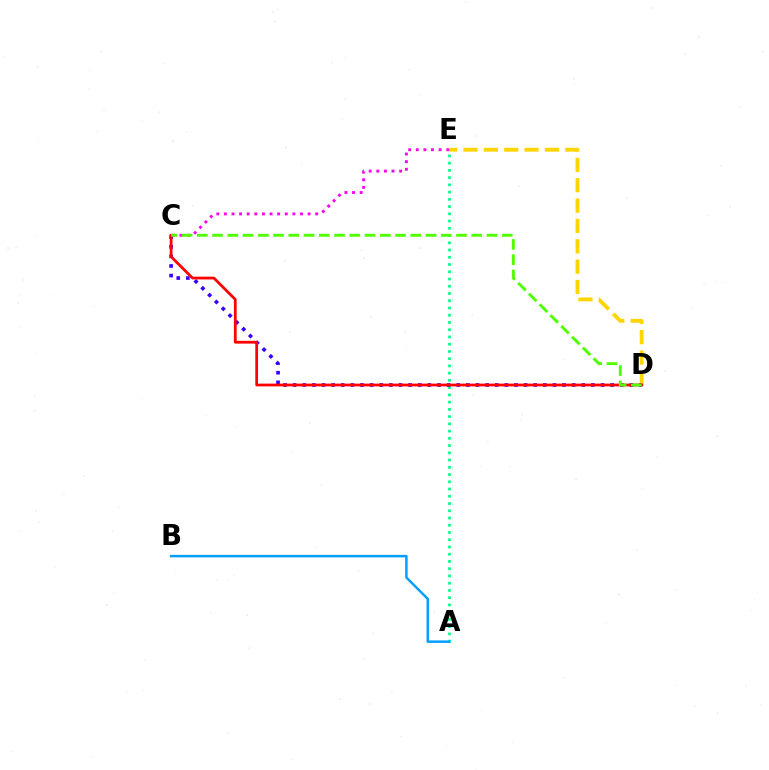{('A', 'E'): [{'color': '#00ff86', 'line_style': 'dotted', 'thickness': 1.97}], ('D', 'E'): [{'color': '#ffd500', 'line_style': 'dashed', 'thickness': 2.77}], ('A', 'B'): [{'color': '#009eff', 'line_style': 'solid', 'thickness': 1.78}], ('C', 'D'): [{'color': '#3700ff', 'line_style': 'dotted', 'thickness': 2.61}, {'color': '#ff0000', 'line_style': 'solid', 'thickness': 1.99}, {'color': '#4fff00', 'line_style': 'dashed', 'thickness': 2.07}], ('C', 'E'): [{'color': '#ff00ed', 'line_style': 'dotted', 'thickness': 2.07}]}